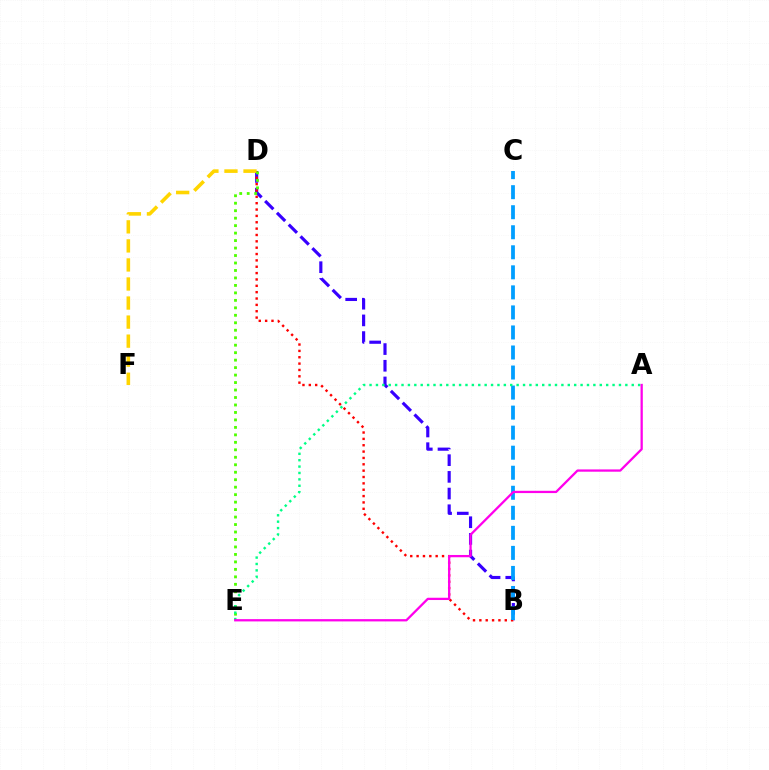{('B', 'D'): [{'color': '#3700ff', 'line_style': 'dashed', 'thickness': 2.27}, {'color': '#ff0000', 'line_style': 'dotted', 'thickness': 1.73}], ('D', 'F'): [{'color': '#ffd500', 'line_style': 'dashed', 'thickness': 2.59}], ('D', 'E'): [{'color': '#4fff00', 'line_style': 'dotted', 'thickness': 2.03}], ('B', 'C'): [{'color': '#009eff', 'line_style': 'dashed', 'thickness': 2.72}], ('A', 'E'): [{'color': '#00ff86', 'line_style': 'dotted', 'thickness': 1.74}, {'color': '#ff00ed', 'line_style': 'solid', 'thickness': 1.64}]}